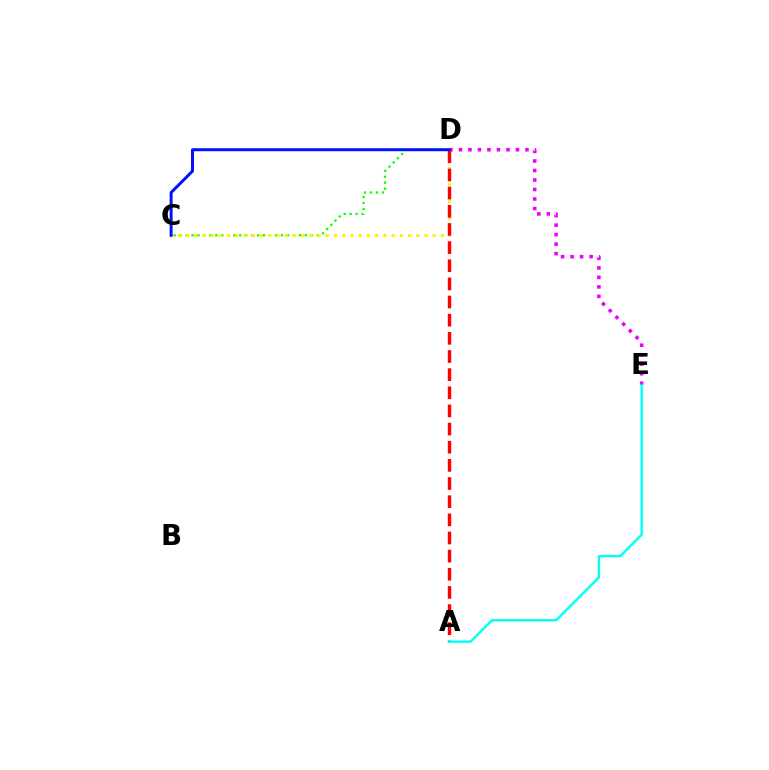{('C', 'D'): [{'color': '#08ff00', 'line_style': 'dotted', 'thickness': 1.62}, {'color': '#fcf500', 'line_style': 'dotted', 'thickness': 2.24}, {'color': '#0010ff', 'line_style': 'solid', 'thickness': 2.14}], ('D', 'E'): [{'color': '#ee00ff', 'line_style': 'dotted', 'thickness': 2.58}], ('A', 'D'): [{'color': '#ff0000', 'line_style': 'dashed', 'thickness': 2.47}], ('A', 'E'): [{'color': '#00fff6', 'line_style': 'solid', 'thickness': 1.71}]}